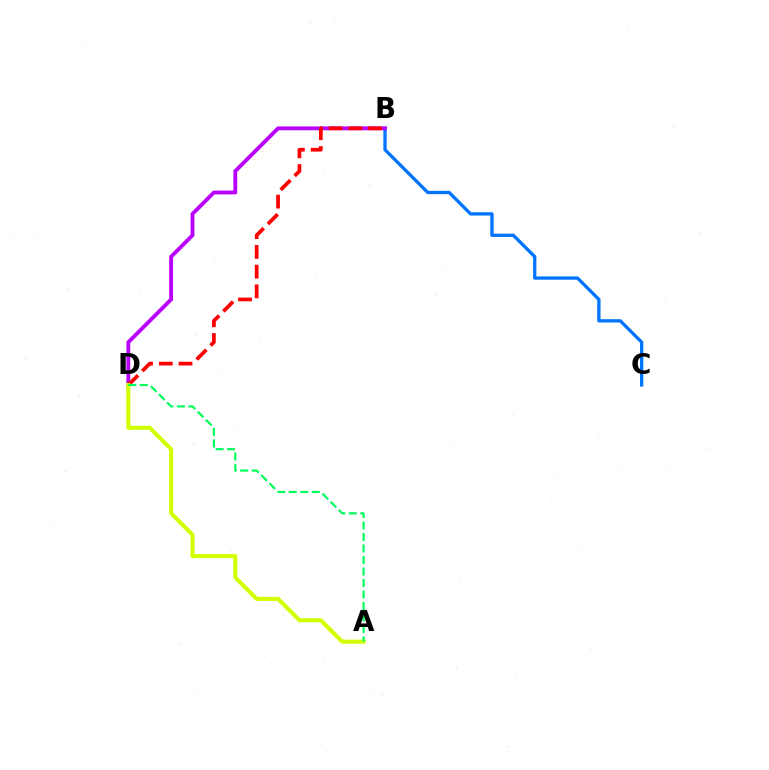{('B', 'C'): [{'color': '#0074ff', 'line_style': 'solid', 'thickness': 2.38}], ('B', 'D'): [{'color': '#b900ff', 'line_style': 'solid', 'thickness': 2.76}, {'color': '#ff0000', 'line_style': 'dashed', 'thickness': 2.68}], ('A', 'D'): [{'color': '#d1ff00', 'line_style': 'solid', 'thickness': 2.93}, {'color': '#00ff5c', 'line_style': 'dashed', 'thickness': 1.56}]}